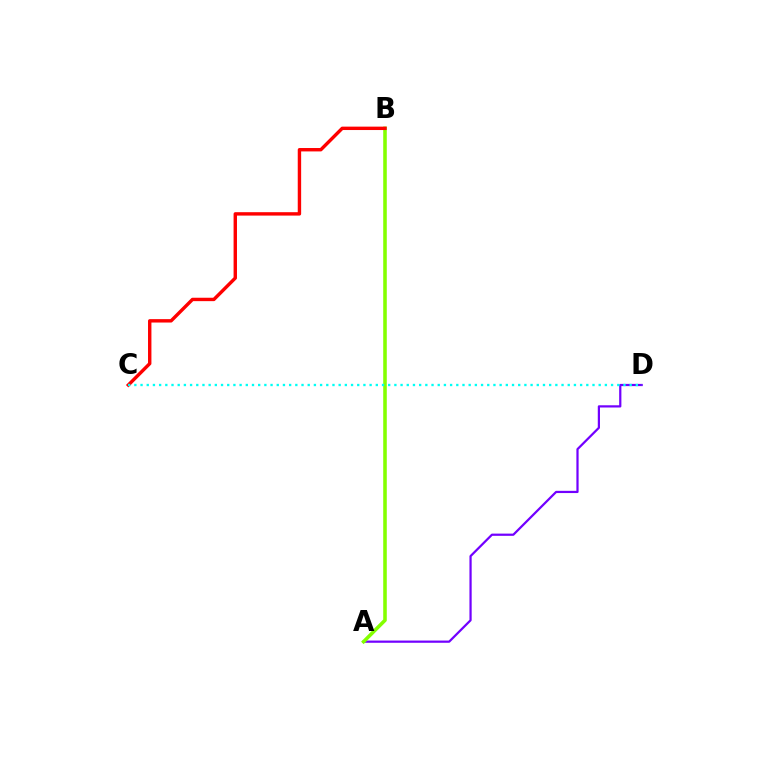{('A', 'D'): [{'color': '#7200ff', 'line_style': 'solid', 'thickness': 1.6}], ('A', 'B'): [{'color': '#84ff00', 'line_style': 'solid', 'thickness': 2.57}], ('B', 'C'): [{'color': '#ff0000', 'line_style': 'solid', 'thickness': 2.45}], ('C', 'D'): [{'color': '#00fff6', 'line_style': 'dotted', 'thickness': 1.68}]}